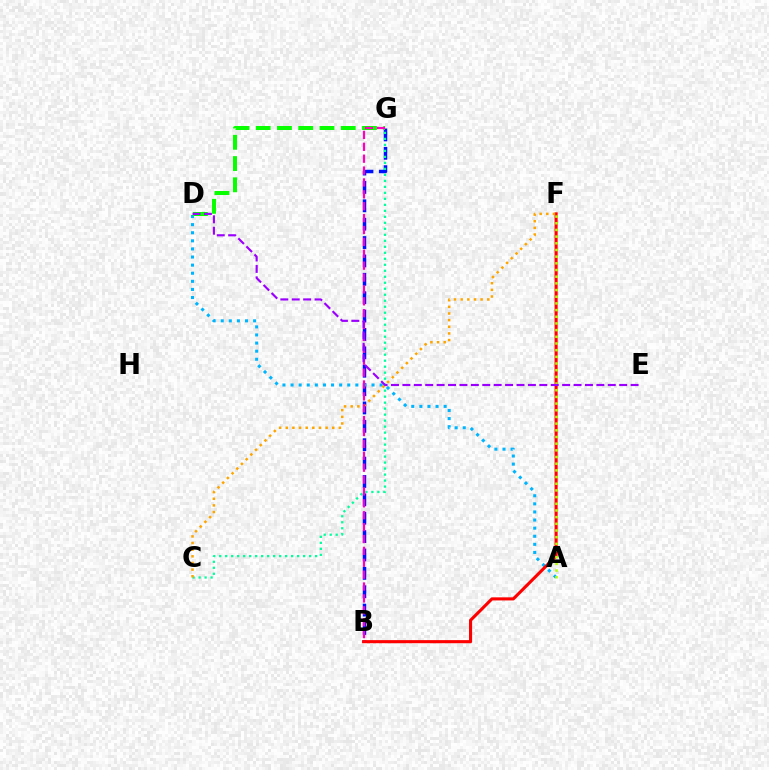{('B', 'G'): [{'color': '#0010ff', 'line_style': 'dashed', 'thickness': 2.5}, {'color': '#ff00bd', 'line_style': 'dashed', 'thickness': 1.61}], ('A', 'D'): [{'color': '#00b5ff', 'line_style': 'dotted', 'thickness': 2.2}], ('B', 'F'): [{'color': '#ff0000', 'line_style': 'solid', 'thickness': 2.23}], ('D', 'G'): [{'color': '#08ff00', 'line_style': 'dashed', 'thickness': 2.89}], ('C', 'G'): [{'color': '#00ff9d', 'line_style': 'dotted', 'thickness': 1.63}], ('C', 'F'): [{'color': '#ffa500', 'line_style': 'dotted', 'thickness': 1.8}], ('A', 'F'): [{'color': '#b3ff00', 'line_style': 'dotted', 'thickness': 1.81}], ('D', 'E'): [{'color': '#9b00ff', 'line_style': 'dashed', 'thickness': 1.55}]}